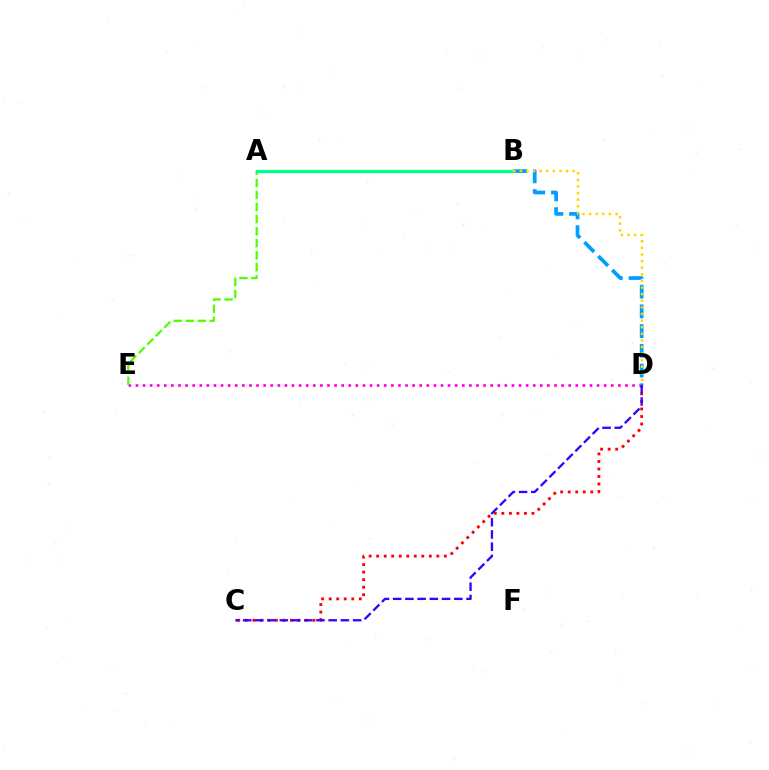{('C', 'D'): [{'color': '#ff0000', 'line_style': 'dotted', 'thickness': 2.04}, {'color': '#3700ff', 'line_style': 'dashed', 'thickness': 1.66}], ('D', 'E'): [{'color': '#ff00ed', 'line_style': 'dotted', 'thickness': 1.93}], ('B', 'D'): [{'color': '#009eff', 'line_style': 'dashed', 'thickness': 2.68}, {'color': '#ffd500', 'line_style': 'dotted', 'thickness': 1.79}], ('A', 'E'): [{'color': '#4fff00', 'line_style': 'dashed', 'thickness': 1.64}], ('A', 'B'): [{'color': '#00ff86', 'line_style': 'solid', 'thickness': 2.33}]}